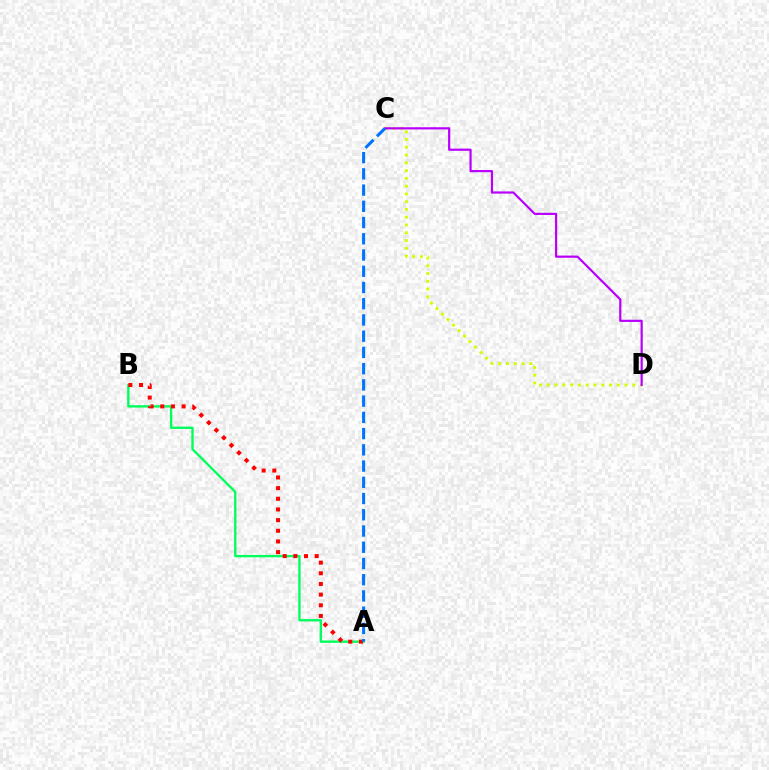{('A', 'B'): [{'color': '#00ff5c', 'line_style': 'solid', 'thickness': 1.7}, {'color': '#ff0000', 'line_style': 'dotted', 'thickness': 2.9}], ('C', 'D'): [{'color': '#d1ff00', 'line_style': 'dotted', 'thickness': 2.11}, {'color': '#b900ff', 'line_style': 'solid', 'thickness': 1.58}], ('A', 'C'): [{'color': '#0074ff', 'line_style': 'dashed', 'thickness': 2.21}]}